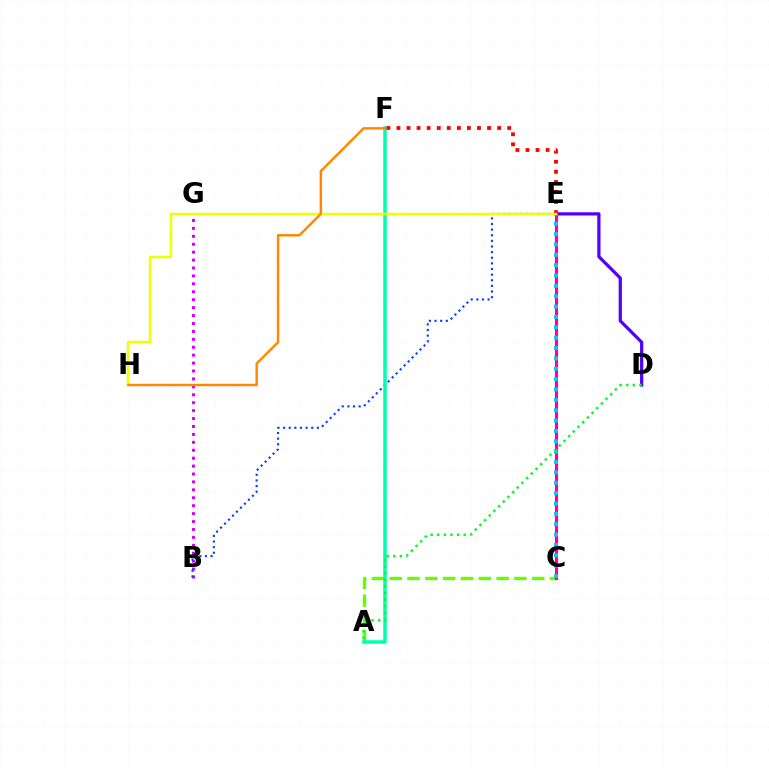{('D', 'E'): [{'color': '#4f00ff', 'line_style': 'solid', 'thickness': 2.31}], ('B', 'G'): [{'color': '#d600ff', 'line_style': 'dotted', 'thickness': 2.15}], ('A', 'C'): [{'color': '#66ff00', 'line_style': 'dashed', 'thickness': 2.42}], ('B', 'E'): [{'color': '#003fff', 'line_style': 'dotted', 'thickness': 1.53}], ('A', 'F'): [{'color': '#00ffaf', 'line_style': 'solid', 'thickness': 2.54}], ('E', 'F'): [{'color': '#ff0000', 'line_style': 'dotted', 'thickness': 2.74}], ('C', 'E'): [{'color': '#ff00a0', 'line_style': 'solid', 'thickness': 2.24}, {'color': '#00c7ff', 'line_style': 'dotted', 'thickness': 2.82}], ('A', 'D'): [{'color': '#00ff27', 'line_style': 'dotted', 'thickness': 1.79}], ('E', 'H'): [{'color': '#eeff00', 'line_style': 'solid', 'thickness': 1.79}], ('F', 'H'): [{'color': '#ff8800', 'line_style': 'solid', 'thickness': 1.74}]}